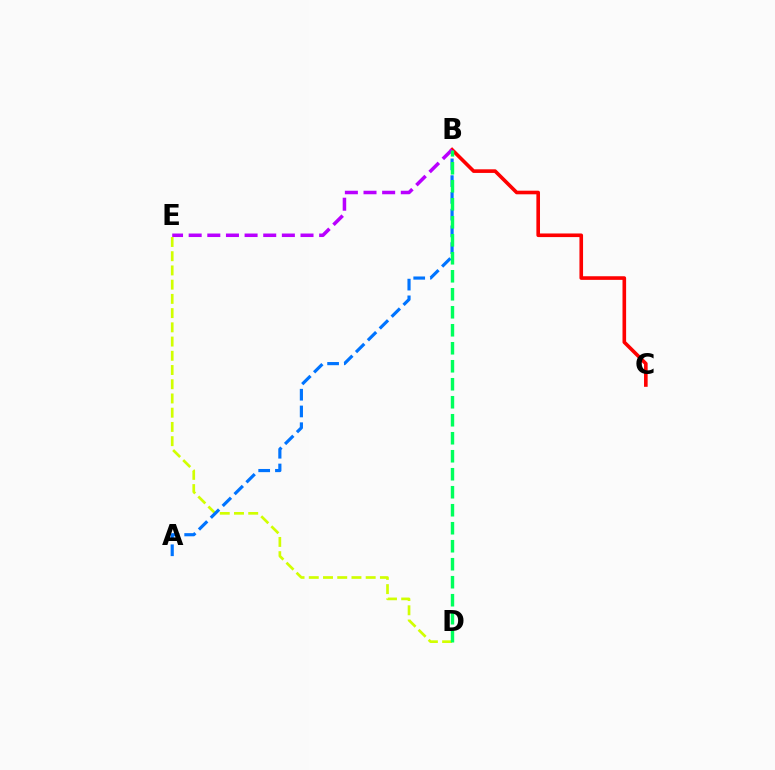{('D', 'E'): [{'color': '#d1ff00', 'line_style': 'dashed', 'thickness': 1.93}], ('A', 'B'): [{'color': '#0074ff', 'line_style': 'dashed', 'thickness': 2.27}], ('B', 'C'): [{'color': '#ff0000', 'line_style': 'solid', 'thickness': 2.61}], ('B', 'E'): [{'color': '#b900ff', 'line_style': 'dashed', 'thickness': 2.53}], ('B', 'D'): [{'color': '#00ff5c', 'line_style': 'dashed', 'thickness': 2.44}]}